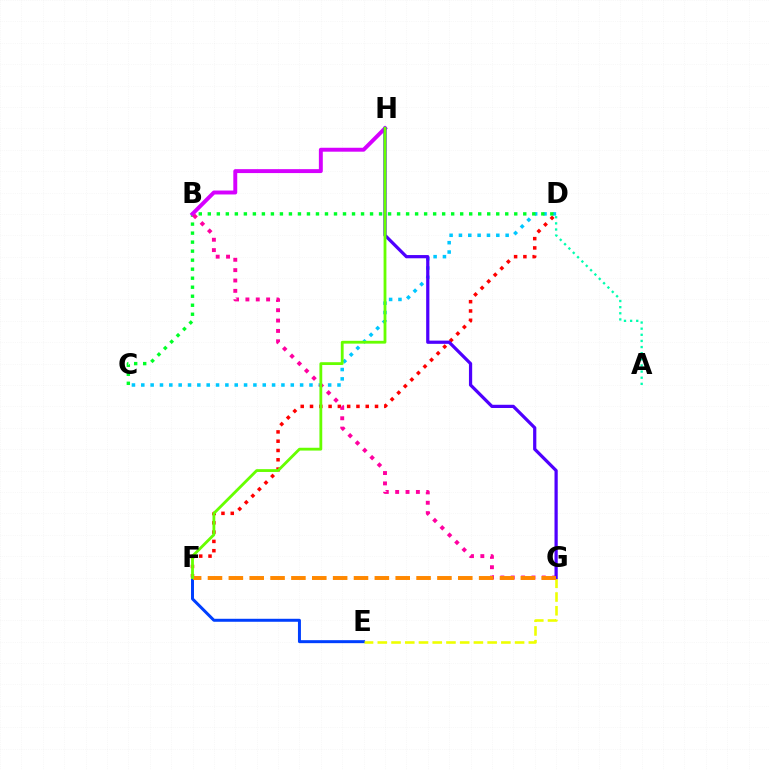{('D', 'F'): [{'color': '#ff0000', 'line_style': 'dotted', 'thickness': 2.52}], ('E', 'F'): [{'color': '#003fff', 'line_style': 'solid', 'thickness': 2.15}], ('C', 'D'): [{'color': '#00c7ff', 'line_style': 'dotted', 'thickness': 2.54}, {'color': '#00ff27', 'line_style': 'dotted', 'thickness': 2.45}], ('E', 'G'): [{'color': '#eeff00', 'line_style': 'dashed', 'thickness': 1.87}], ('B', 'H'): [{'color': '#d600ff', 'line_style': 'solid', 'thickness': 2.83}], ('A', 'D'): [{'color': '#00ffaf', 'line_style': 'dotted', 'thickness': 1.67}], ('B', 'G'): [{'color': '#ff00a0', 'line_style': 'dotted', 'thickness': 2.81}], ('G', 'H'): [{'color': '#4f00ff', 'line_style': 'solid', 'thickness': 2.33}], ('F', 'G'): [{'color': '#ff8800', 'line_style': 'dashed', 'thickness': 2.83}], ('F', 'H'): [{'color': '#66ff00', 'line_style': 'solid', 'thickness': 2.03}]}